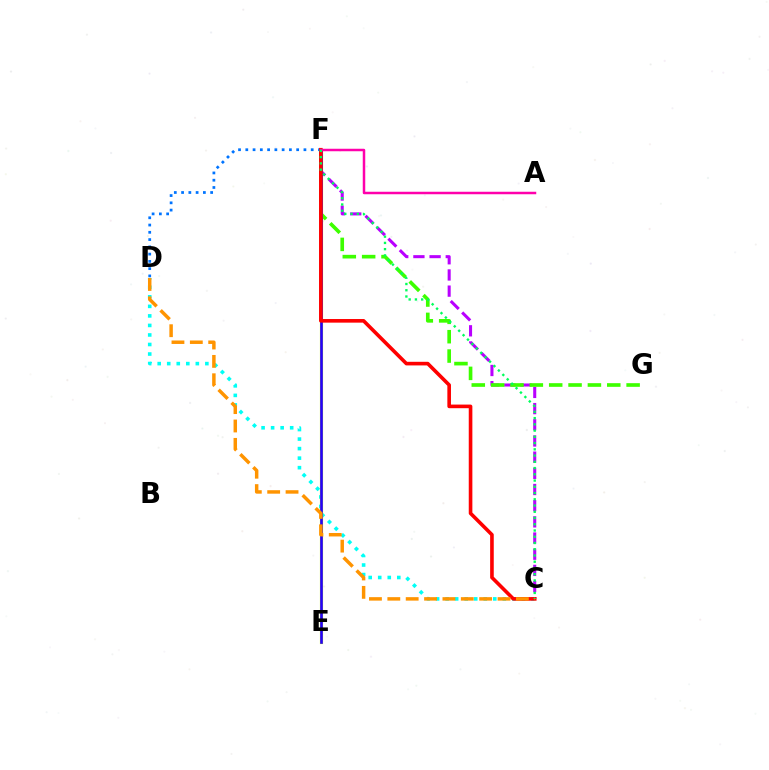{('C', 'F'): [{'color': '#b900ff', 'line_style': 'dashed', 'thickness': 2.2}, {'color': '#ff0000', 'line_style': 'solid', 'thickness': 2.6}, {'color': '#00ff5c', 'line_style': 'dotted', 'thickness': 1.7}], ('F', 'G'): [{'color': '#3dff00', 'line_style': 'dashed', 'thickness': 2.63}], ('C', 'D'): [{'color': '#00fff6', 'line_style': 'dotted', 'thickness': 2.59}, {'color': '#ff9400', 'line_style': 'dashed', 'thickness': 2.49}], ('E', 'F'): [{'color': '#d1ff00', 'line_style': 'solid', 'thickness': 2.28}, {'color': '#2500ff', 'line_style': 'solid', 'thickness': 1.9}], ('D', 'F'): [{'color': '#0074ff', 'line_style': 'dotted', 'thickness': 1.97}], ('A', 'F'): [{'color': '#ff00ac', 'line_style': 'solid', 'thickness': 1.79}]}